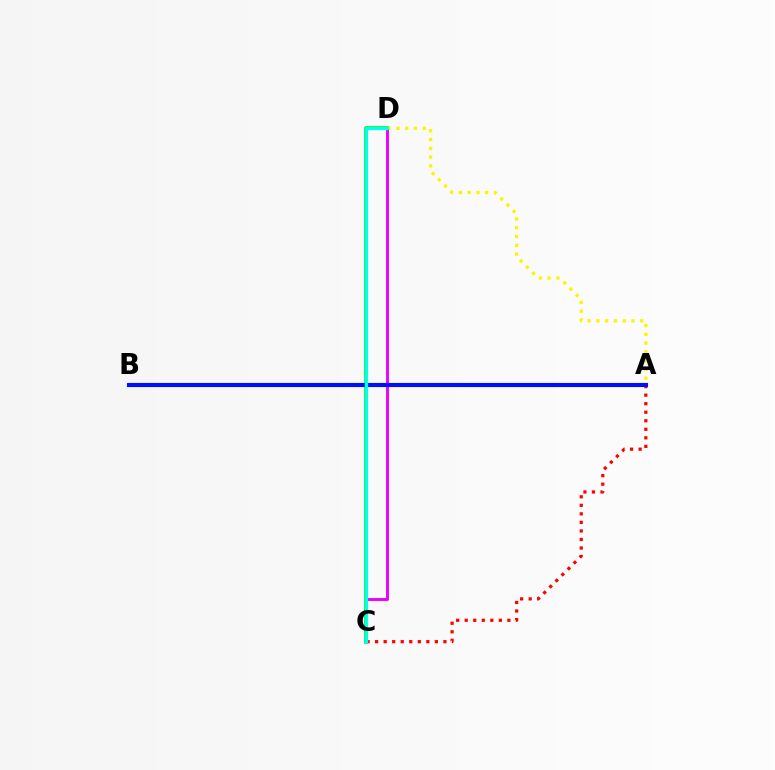{('C', 'D'): [{'color': '#08ff00', 'line_style': 'solid', 'thickness': 2.76}, {'color': '#ee00ff', 'line_style': 'solid', 'thickness': 2.11}, {'color': '#00fff6', 'line_style': 'solid', 'thickness': 2.36}], ('A', 'C'): [{'color': '#ff0000', 'line_style': 'dotted', 'thickness': 2.32}], ('A', 'D'): [{'color': '#fcf500', 'line_style': 'dotted', 'thickness': 2.38}], ('A', 'B'): [{'color': '#0010ff', 'line_style': 'solid', 'thickness': 2.96}]}